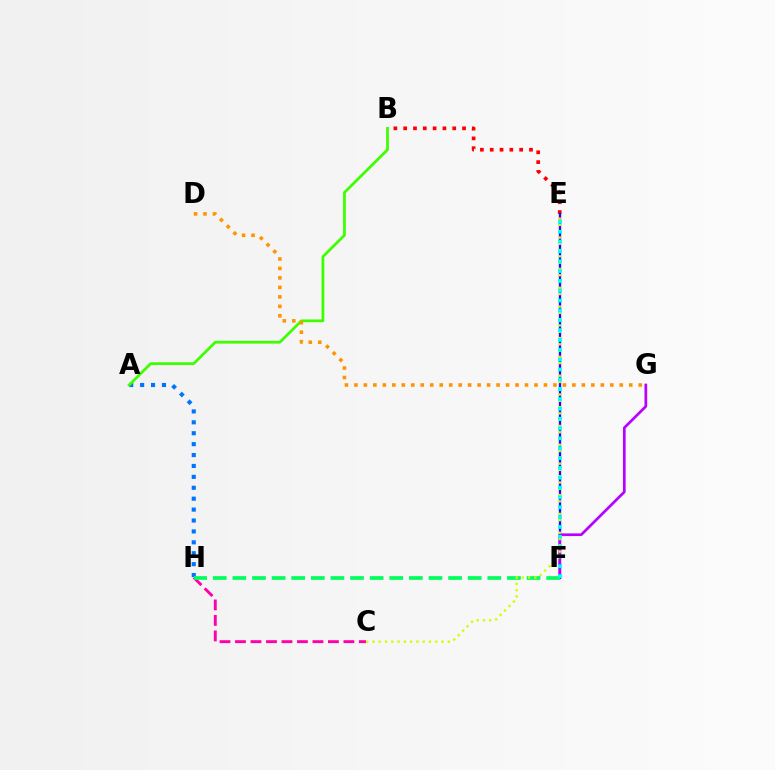{('B', 'E'): [{'color': '#ff0000', 'line_style': 'dotted', 'thickness': 2.67}], ('E', 'F'): [{'color': '#2500ff', 'line_style': 'solid', 'thickness': 1.68}, {'color': '#00fff6', 'line_style': 'dotted', 'thickness': 2.67}], ('A', 'H'): [{'color': '#0074ff', 'line_style': 'dotted', 'thickness': 2.96}], ('C', 'H'): [{'color': '#ff00ac', 'line_style': 'dashed', 'thickness': 2.1}], ('A', 'B'): [{'color': '#3dff00', 'line_style': 'solid', 'thickness': 1.99}], ('F', 'G'): [{'color': '#b900ff', 'line_style': 'solid', 'thickness': 1.94}], ('F', 'H'): [{'color': '#00ff5c', 'line_style': 'dashed', 'thickness': 2.66}], ('C', 'E'): [{'color': '#d1ff00', 'line_style': 'dotted', 'thickness': 1.71}], ('D', 'G'): [{'color': '#ff9400', 'line_style': 'dotted', 'thickness': 2.57}]}